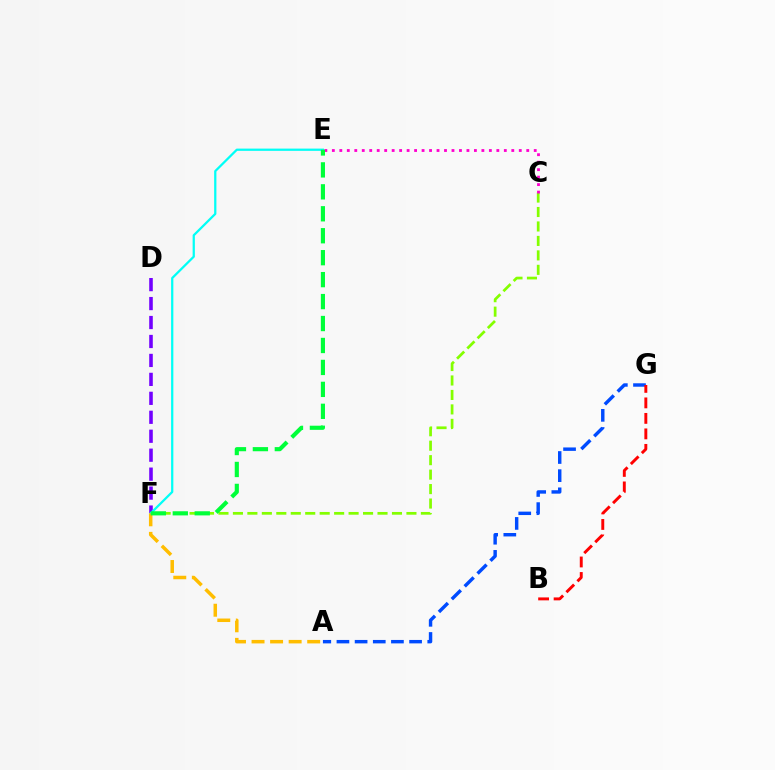{('D', 'F'): [{'color': '#7200ff', 'line_style': 'dashed', 'thickness': 2.57}], ('C', 'F'): [{'color': '#84ff00', 'line_style': 'dashed', 'thickness': 1.96}], ('A', 'G'): [{'color': '#004bff', 'line_style': 'dashed', 'thickness': 2.47}], ('E', 'F'): [{'color': '#00fff6', 'line_style': 'solid', 'thickness': 1.62}, {'color': '#00ff39', 'line_style': 'dashed', 'thickness': 2.98}], ('C', 'E'): [{'color': '#ff00cf', 'line_style': 'dotted', 'thickness': 2.03}], ('B', 'G'): [{'color': '#ff0000', 'line_style': 'dashed', 'thickness': 2.11}], ('A', 'F'): [{'color': '#ffbd00', 'line_style': 'dashed', 'thickness': 2.52}]}